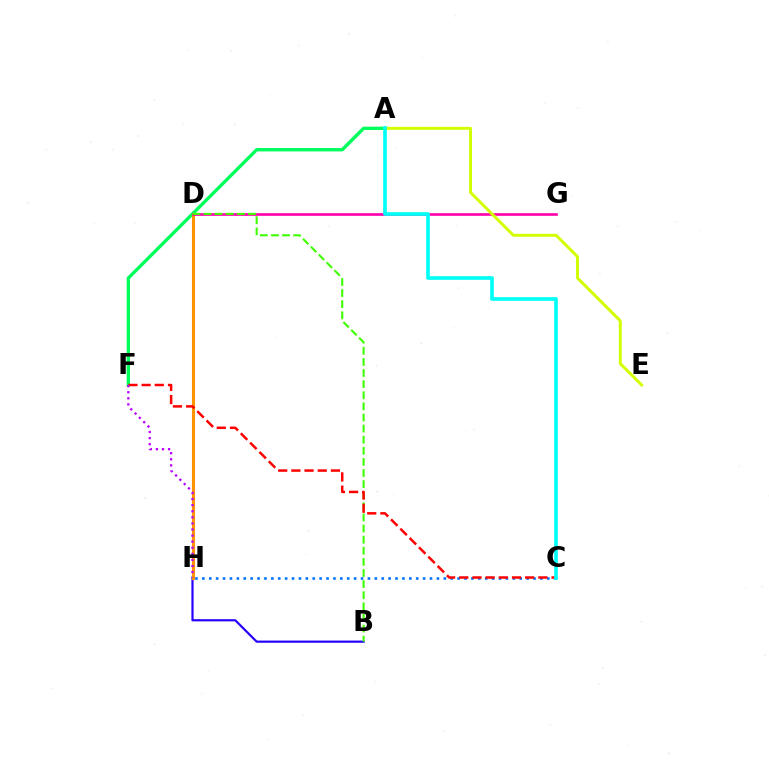{('A', 'F'): [{'color': '#00ff5c', 'line_style': 'solid', 'thickness': 2.41}], ('B', 'H'): [{'color': '#2500ff', 'line_style': 'solid', 'thickness': 1.58}], ('D', 'H'): [{'color': '#ff9400', 'line_style': 'solid', 'thickness': 2.22}], ('C', 'H'): [{'color': '#0074ff', 'line_style': 'dotted', 'thickness': 1.87}], ('D', 'G'): [{'color': '#ff00ac', 'line_style': 'solid', 'thickness': 1.91}], ('B', 'D'): [{'color': '#3dff00', 'line_style': 'dashed', 'thickness': 1.51}], ('A', 'E'): [{'color': '#d1ff00', 'line_style': 'solid', 'thickness': 2.11}], ('C', 'F'): [{'color': '#ff0000', 'line_style': 'dashed', 'thickness': 1.79}], ('A', 'C'): [{'color': '#00fff6', 'line_style': 'solid', 'thickness': 2.64}], ('F', 'H'): [{'color': '#b900ff', 'line_style': 'dotted', 'thickness': 1.65}]}